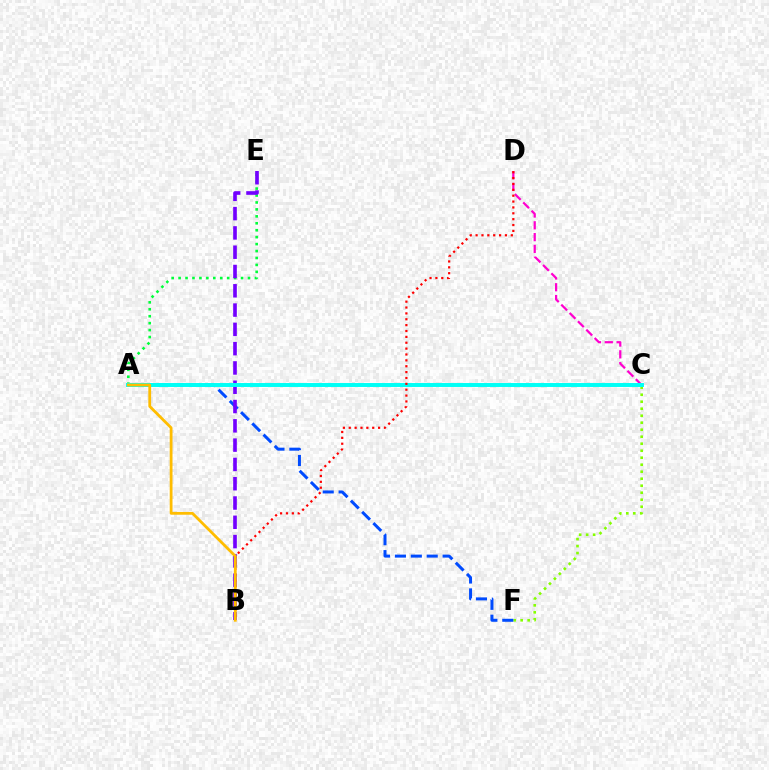{('A', 'E'): [{'color': '#00ff39', 'line_style': 'dotted', 'thickness': 1.89}], ('C', 'D'): [{'color': '#ff00cf', 'line_style': 'dashed', 'thickness': 1.6}], ('C', 'F'): [{'color': '#84ff00', 'line_style': 'dotted', 'thickness': 1.9}], ('A', 'F'): [{'color': '#004bff', 'line_style': 'dashed', 'thickness': 2.16}], ('B', 'E'): [{'color': '#7200ff', 'line_style': 'dashed', 'thickness': 2.62}], ('A', 'C'): [{'color': '#00fff6', 'line_style': 'solid', 'thickness': 2.84}], ('B', 'D'): [{'color': '#ff0000', 'line_style': 'dotted', 'thickness': 1.59}], ('A', 'B'): [{'color': '#ffbd00', 'line_style': 'solid', 'thickness': 2.01}]}